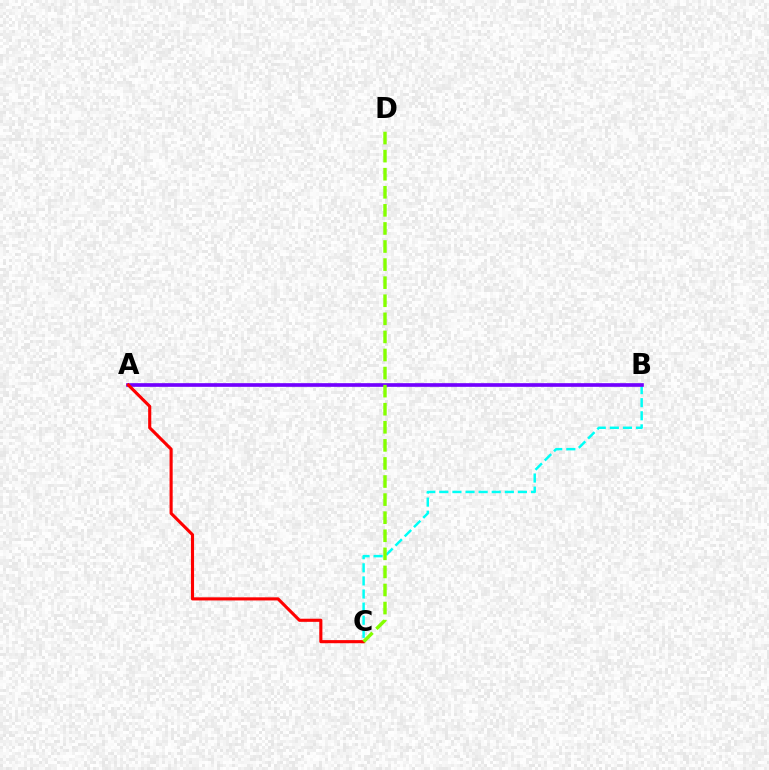{('B', 'C'): [{'color': '#00fff6', 'line_style': 'dashed', 'thickness': 1.78}], ('A', 'B'): [{'color': '#7200ff', 'line_style': 'solid', 'thickness': 2.63}], ('A', 'C'): [{'color': '#ff0000', 'line_style': 'solid', 'thickness': 2.24}], ('C', 'D'): [{'color': '#84ff00', 'line_style': 'dashed', 'thickness': 2.46}]}